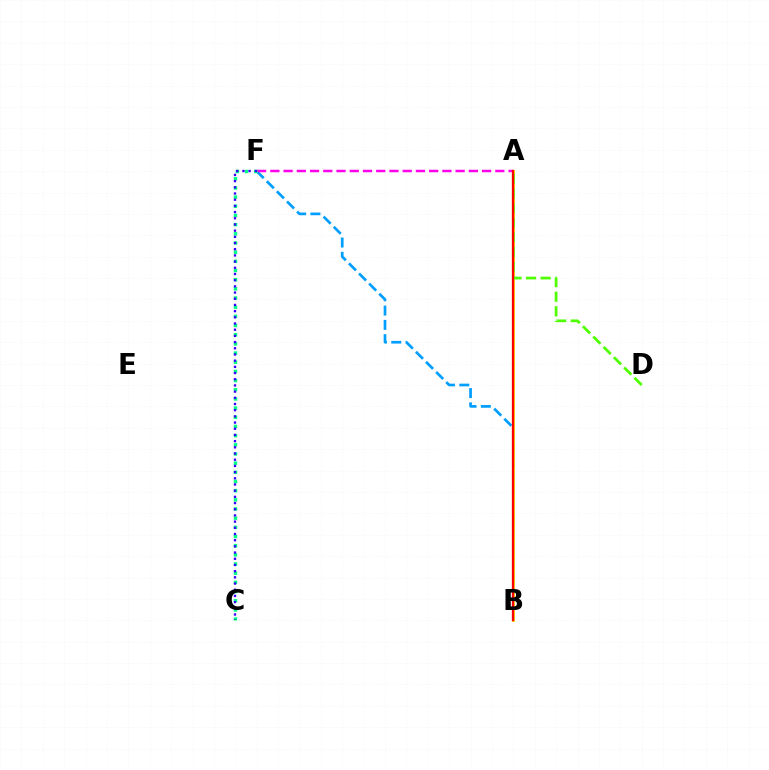{('B', 'F'): [{'color': '#009eff', 'line_style': 'dashed', 'thickness': 1.94}], ('A', 'F'): [{'color': '#ff00ed', 'line_style': 'dashed', 'thickness': 1.8}], ('C', 'F'): [{'color': '#00ff86', 'line_style': 'dotted', 'thickness': 2.49}, {'color': '#3700ff', 'line_style': 'dotted', 'thickness': 1.68}], ('A', 'B'): [{'color': '#ffd500', 'line_style': 'solid', 'thickness': 2.04}, {'color': '#ff0000', 'line_style': 'solid', 'thickness': 1.64}], ('A', 'D'): [{'color': '#4fff00', 'line_style': 'dashed', 'thickness': 1.98}]}